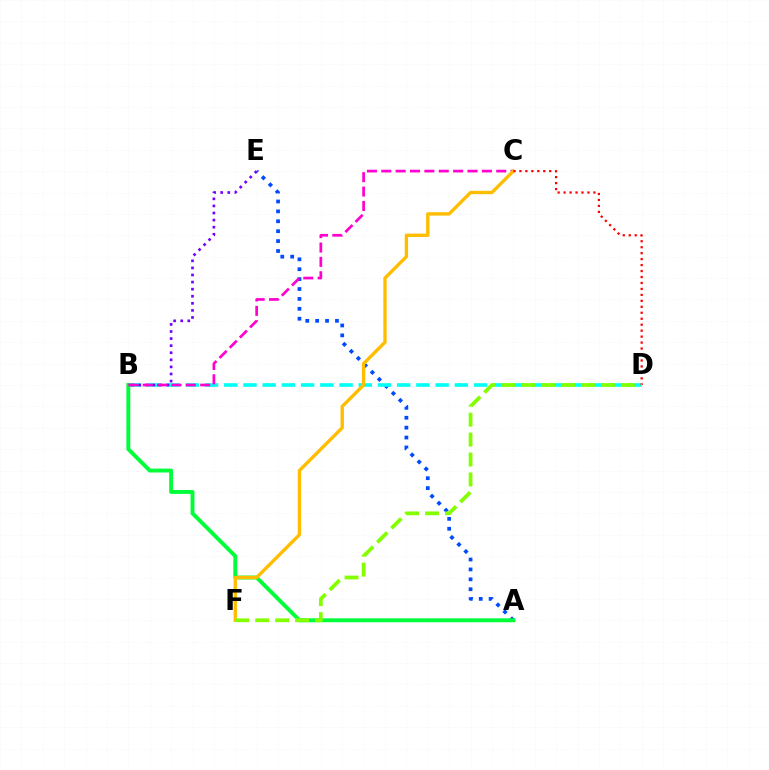{('A', 'E'): [{'color': '#004bff', 'line_style': 'dotted', 'thickness': 2.69}], ('B', 'D'): [{'color': '#00fff6', 'line_style': 'dashed', 'thickness': 2.61}], ('A', 'B'): [{'color': '#00ff39', 'line_style': 'solid', 'thickness': 2.82}], ('B', 'E'): [{'color': '#7200ff', 'line_style': 'dotted', 'thickness': 1.92}], ('B', 'C'): [{'color': '#ff00cf', 'line_style': 'dashed', 'thickness': 1.95}], ('C', 'F'): [{'color': '#ffbd00', 'line_style': 'solid', 'thickness': 2.42}], ('C', 'D'): [{'color': '#ff0000', 'line_style': 'dotted', 'thickness': 1.62}], ('D', 'F'): [{'color': '#84ff00', 'line_style': 'dashed', 'thickness': 2.71}]}